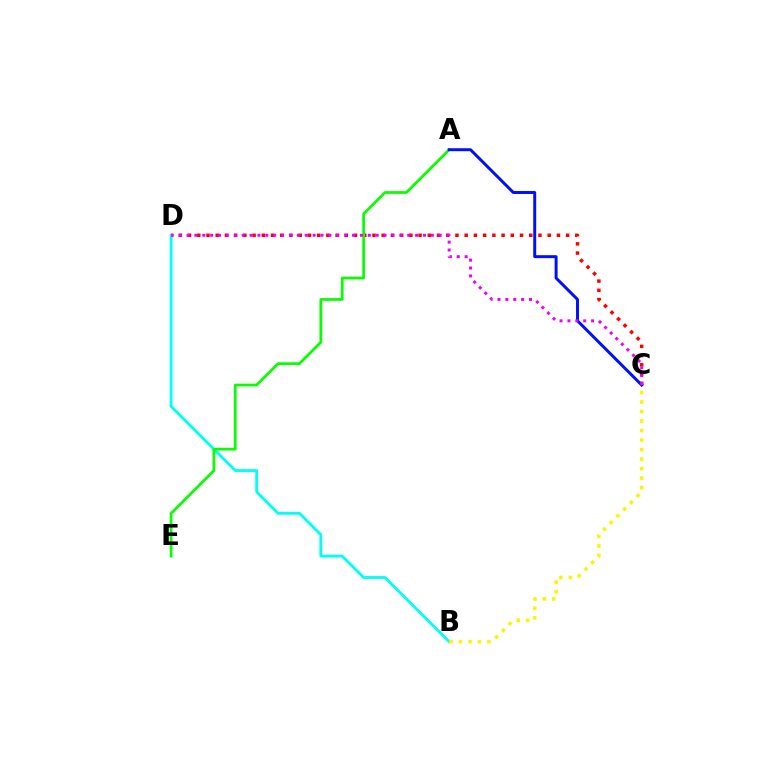{('C', 'D'): [{'color': '#ff0000', 'line_style': 'dotted', 'thickness': 2.51}, {'color': '#ee00ff', 'line_style': 'dotted', 'thickness': 2.14}], ('B', 'D'): [{'color': '#00fff6', 'line_style': 'solid', 'thickness': 2.03}], ('A', 'E'): [{'color': '#08ff00', 'line_style': 'solid', 'thickness': 1.97}], ('A', 'C'): [{'color': '#0010ff', 'line_style': 'solid', 'thickness': 2.13}], ('B', 'C'): [{'color': '#fcf500', 'line_style': 'dotted', 'thickness': 2.58}]}